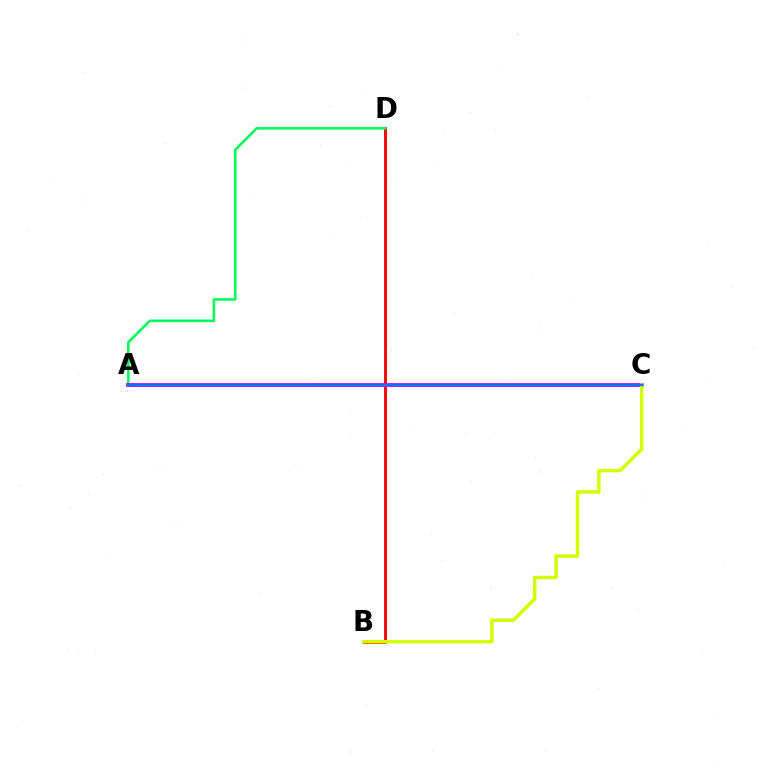{('B', 'D'): [{'color': '#ff0000', 'line_style': 'solid', 'thickness': 2.06}], ('A', 'D'): [{'color': '#00ff5c', 'line_style': 'solid', 'thickness': 1.88}], ('A', 'C'): [{'color': '#b900ff', 'line_style': 'solid', 'thickness': 2.68}, {'color': '#0074ff', 'line_style': 'solid', 'thickness': 1.55}], ('B', 'C'): [{'color': '#d1ff00', 'line_style': 'solid', 'thickness': 2.49}]}